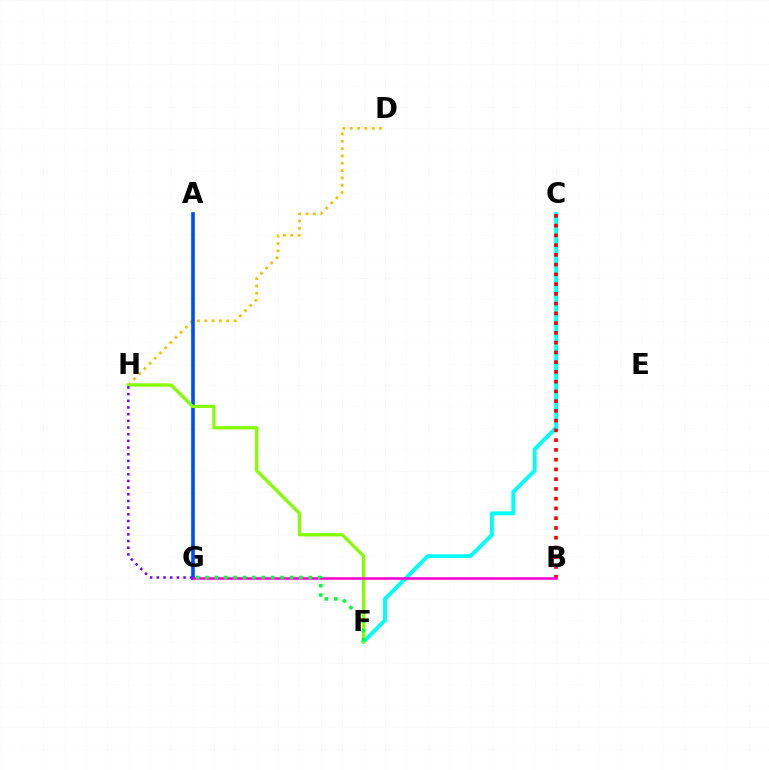{('C', 'F'): [{'color': '#00fff6', 'line_style': 'solid', 'thickness': 2.78}], ('B', 'C'): [{'color': '#ff0000', 'line_style': 'dotted', 'thickness': 2.65}], ('D', 'H'): [{'color': '#ffbd00', 'line_style': 'dotted', 'thickness': 1.99}], ('A', 'G'): [{'color': '#004bff', 'line_style': 'solid', 'thickness': 2.62}], ('F', 'H'): [{'color': '#84ff00', 'line_style': 'solid', 'thickness': 2.33}], ('B', 'G'): [{'color': '#ff00cf', 'line_style': 'solid', 'thickness': 1.84}], ('F', 'G'): [{'color': '#00ff39', 'line_style': 'dotted', 'thickness': 2.55}], ('G', 'H'): [{'color': '#7200ff', 'line_style': 'dotted', 'thickness': 1.81}]}